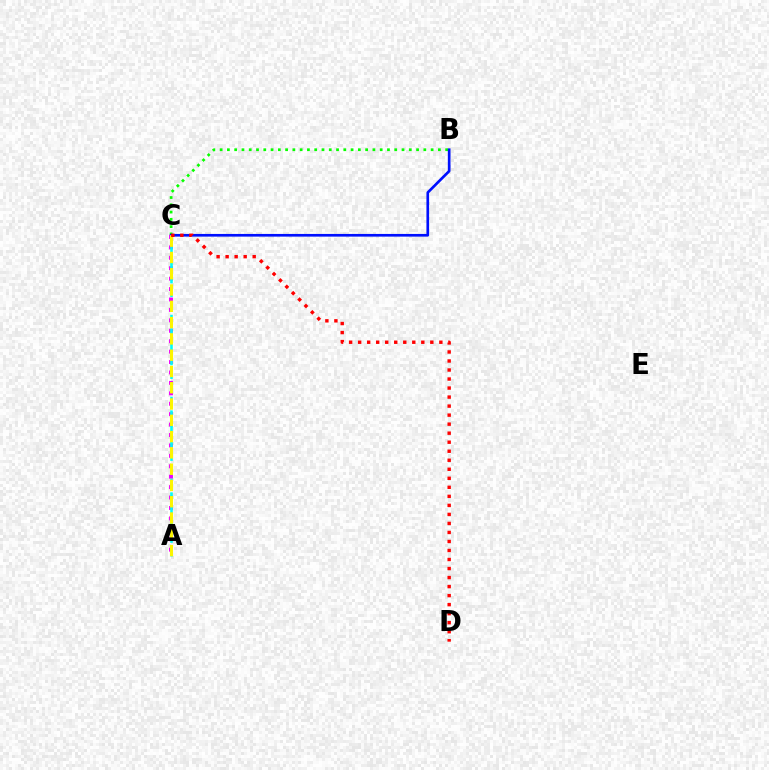{('B', 'C'): [{'color': '#08ff00', 'line_style': 'dotted', 'thickness': 1.98}, {'color': '#0010ff', 'line_style': 'solid', 'thickness': 1.93}], ('A', 'C'): [{'color': '#ee00ff', 'line_style': 'dotted', 'thickness': 2.83}, {'color': '#00fff6', 'line_style': 'dashed', 'thickness': 1.86}, {'color': '#fcf500', 'line_style': 'dashed', 'thickness': 2.21}], ('C', 'D'): [{'color': '#ff0000', 'line_style': 'dotted', 'thickness': 2.45}]}